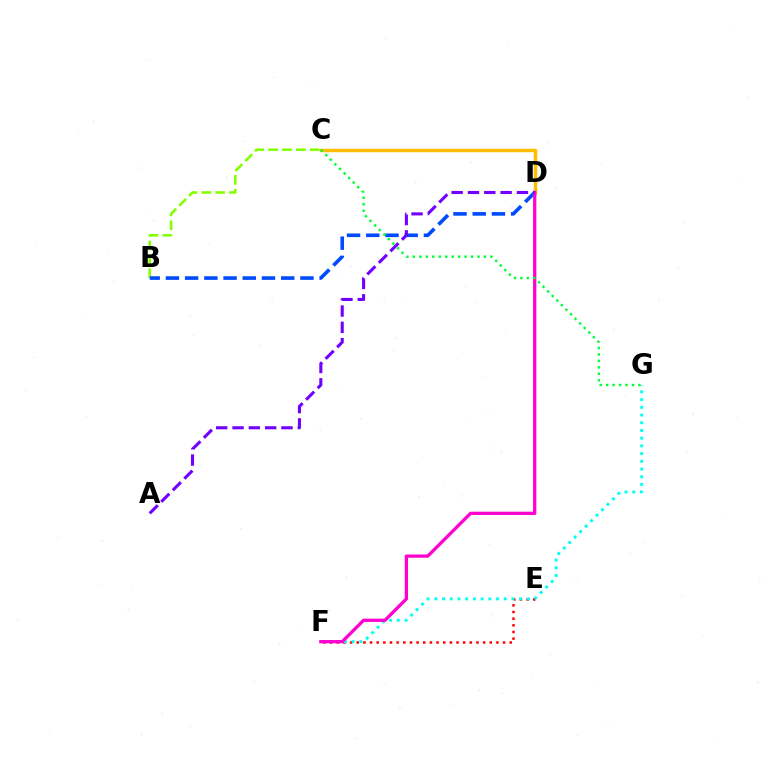{('B', 'C'): [{'color': '#84ff00', 'line_style': 'dashed', 'thickness': 1.88}], ('E', 'F'): [{'color': '#ff0000', 'line_style': 'dotted', 'thickness': 1.81}], ('C', 'D'): [{'color': '#ffbd00', 'line_style': 'solid', 'thickness': 2.48}], ('F', 'G'): [{'color': '#00fff6', 'line_style': 'dotted', 'thickness': 2.1}], ('B', 'D'): [{'color': '#004bff', 'line_style': 'dashed', 'thickness': 2.61}], ('D', 'F'): [{'color': '#ff00cf', 'line_style': 'solid', 'thickness': 2.35}], ('A', 'D'): [{'color': '#7200ff', 'line_style': 'dashed', 'thickness': 2.22}], ('C', 'G'): [{'color': '#00ff39', 'line_style': 'dotted', 'thickness': 1.76}]}